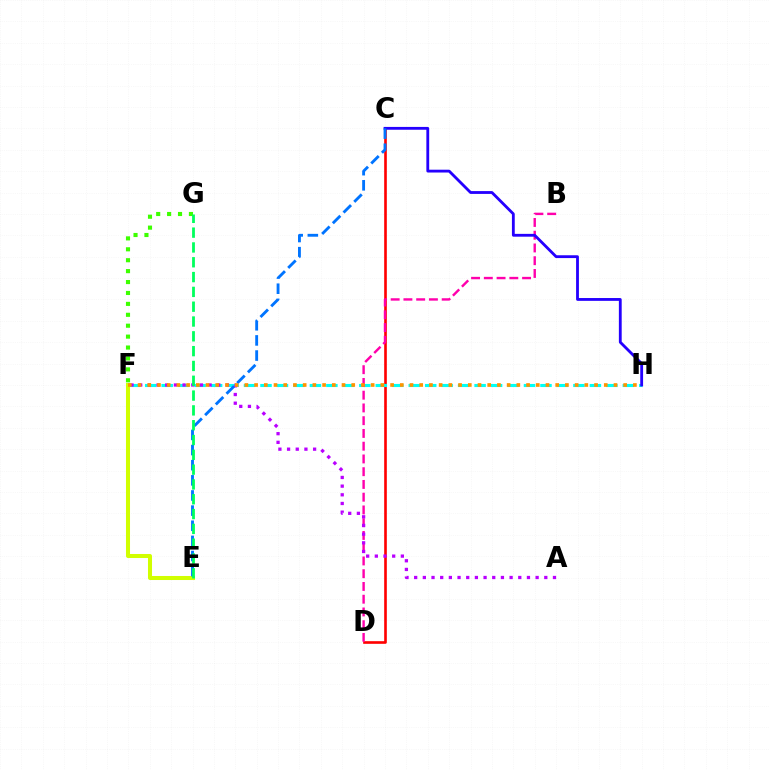{('F', 'G'): [{'color': '#3dff00', 'line_style': 'dotted', 'thickness': 2.97}], ('C', 'D'): [{'color': '#ff0000', 'line_style': 'solid', 'thickness': 1.9}], ('F', 'H'): [{'color': '#00fff6', 'line_style': 'dashed', 'thickness': 2.24}, {'color': '#ff9400', 'line_style': 'dotted', 'thickness': 2.64}], ('B', 'D'): [{'color': '#ff00ac', 'line_style': 'dashed', 'thickness': 1.73}], ('A', 'F'): [{'color': '#b900ff', 'line_style': 'dotted', 'thickness': 2.36}], ('C', 'H'): [{'color': '#2500ff', 'line_style': 'solid', 'thickness': 2.03}], ('E', 'F'): [{'color': '#d1ff00', 'line_style': 'solid', 'thickness': 2.91}], ('C', 'E'): [{'color': '#0074ff', 'line_style': 'dashed', 'thickness': 2.06}], ('E', 'G'): [{'color': '#00ff5c', 'line_style': 'dashed', 'thickness': 2.01}]}